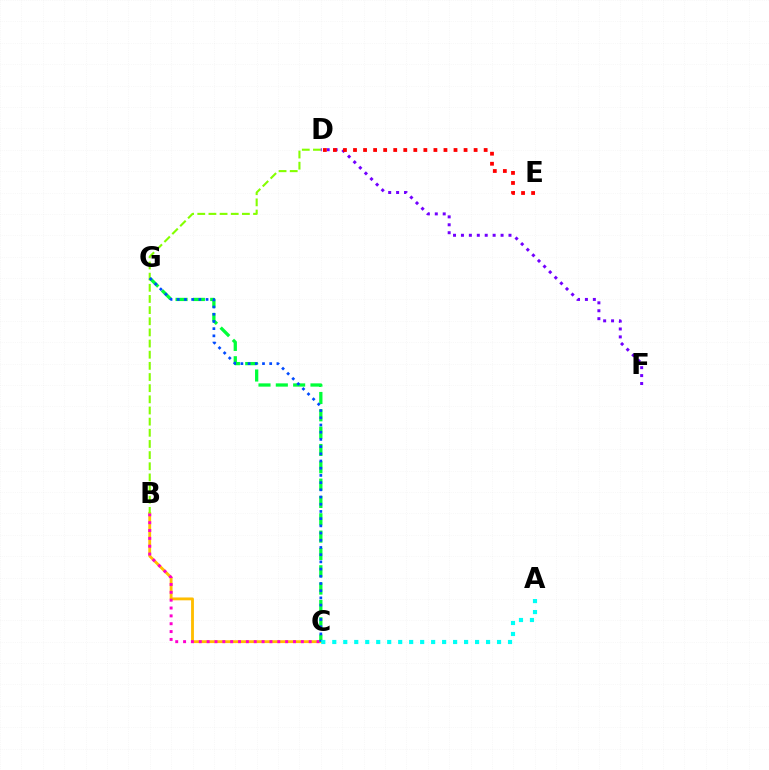{('B', 'C'): [{'color': '#ffbd00', 'line_style': 'solid', 'thickness': 2.05}, {'color': '#ff00cf', 'line_style': 'dotted', 'thickness': 2.13}], ('C', 'G'): [{'color': '#00ff39', 'line_style': 'dashed', 'thickness': 2.35}, {'color': '#004bff', 'line_style': 'dotted', 'thickness': 1.96}], ('B', 'D'): [{'color': '#84ff00', 'line_style': 'dashed', 'thickness': 1.52}], ('D', 'F'): [{'color': '#7200ff', 'line_style': 'dotted', 'thickness': 2.15}], ('A', 'C'): [{'color': '#00fff6', 'line_style': 'dotted', 'thickness': 2.98}], ('D', 'E'): [{'color': '#ff0000', 'line_style': 'dotted', 'thickness': 2.73}]}